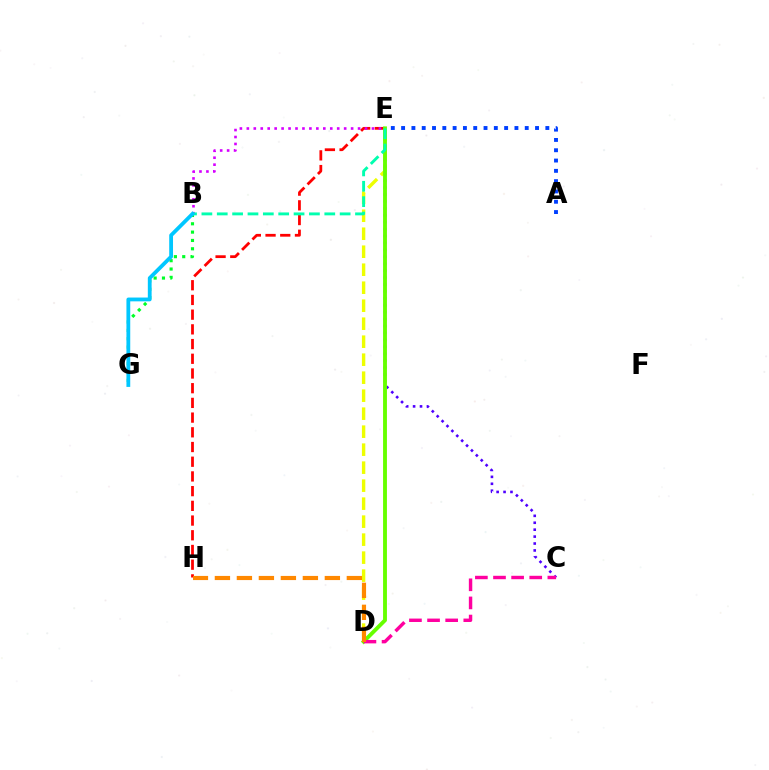{('E', 'H'): [{'color': '#ff0000', 'line_style': 'dashed', 'thickness': 2.0}], ('B', 'G'): [{'color': '#00ff27', 'line_style': 'dotted', 'thickness': 2.26}, {'color': '#00c7ff', 'line_style': 'solid', 'thickness': 2.74}], ('C', 'E'): [{'color': '#4f00ff', 'line_style': 'dotted', 'thickness': 1.88}], ('D', 'E'): [{'color': '#eeff00', 'line_style': 'dashed', 'thickness': 2.44}, {'color': '#66ff00', 'line_style': 'solid', 'thickness': 2.78}], ('B', 'E'): [{'color': '#d600ff', 'line_style': 'dotted', 'thickness': 1.89}, {'color': '#00ffaf', 'line_style': 'dashed', 'thickness': 2.09}], ('C', 'D'): [{'color': '#ff00a0', 'line_style': 'dashed', 'thickness': 2.46}], ('A', 'E'): [{'color': '#003fff', 'line_style': 'dotted', 'thickness': 2.8}], ('D', 'H'): [{'color': '#ff8800', 'line_style': 'dashed', 'thickness': 2.99}]}